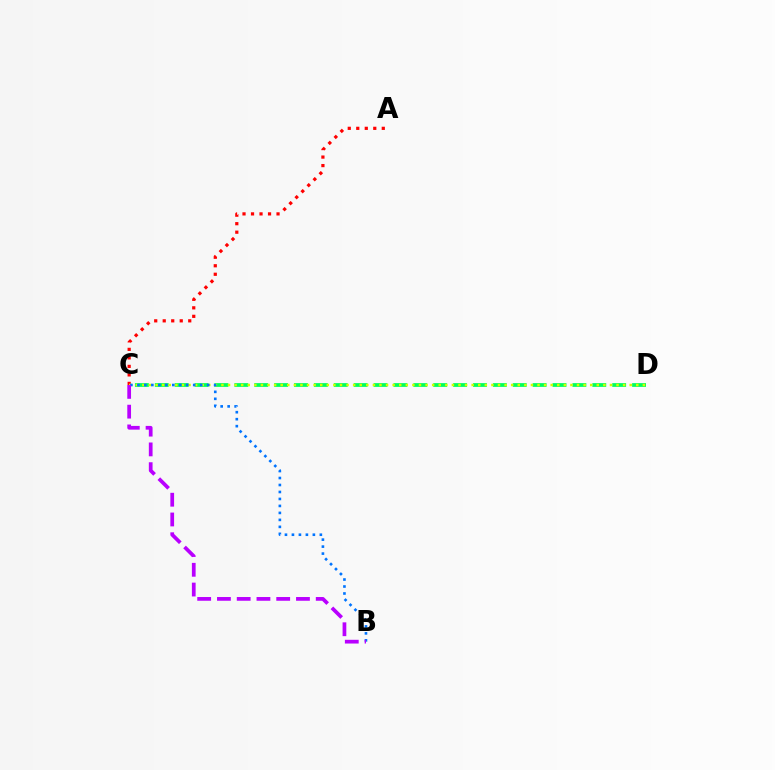{('A', 'C'): [{'color': '#ff0000', 'line_style': 'dotted', 'thickness': 2.31}], ('C', 'D'): [{'color': '#00ff5c', 'line_style': 'dashed', 'thickness': 2.7}, {'color': '#d1ff00', 'line_style': 'dotted', 'thickness': 1.79}], ('B', 'C'): [{'color': '#0074ff', 'line_style': 'dotted', 'thickness': 1.9}, {'color': '#b900ff', 'line_style': 'dashed', 'thickness': 2.68}]}